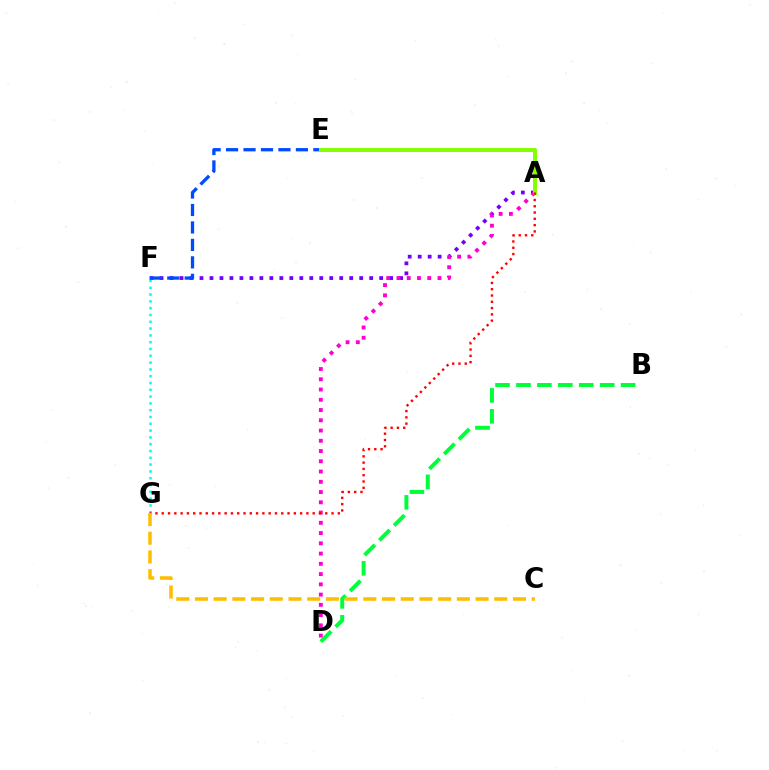{('A', 'F'): [{'color': '#7200ff', 'line_style': 'dotted', 'thickness': 2.71}], ('F', 'G'): [{'color': '#00fff6', 'line_style': 'dotted', 'thickness': 1.85}], ('E', 'F'): [{'color': '#004bff', 'line_style': 'dashed', 'thickness': 2.37}], ('A', 'D'): [{'color': '#ff00cf', 'line_style': 'dotted', 'thickness': 2.79}], ('B', 'D'): [{'color': '#00ff39', 'line_style': 'dashed', 'thickness': 2.84}], ('A', 'E'): [{'color': '#84ff00', 'line_style': 'solid', 'thickness': 2.86}], ('A', 'G'): [{'color': '#ff0000', 'line_style': 'dotted', 'thickness': 1.71}], ('C', 'G'): [{'color': '#ffbd00', 'line_style': 'dashed', 'thickness': 2.54}]}